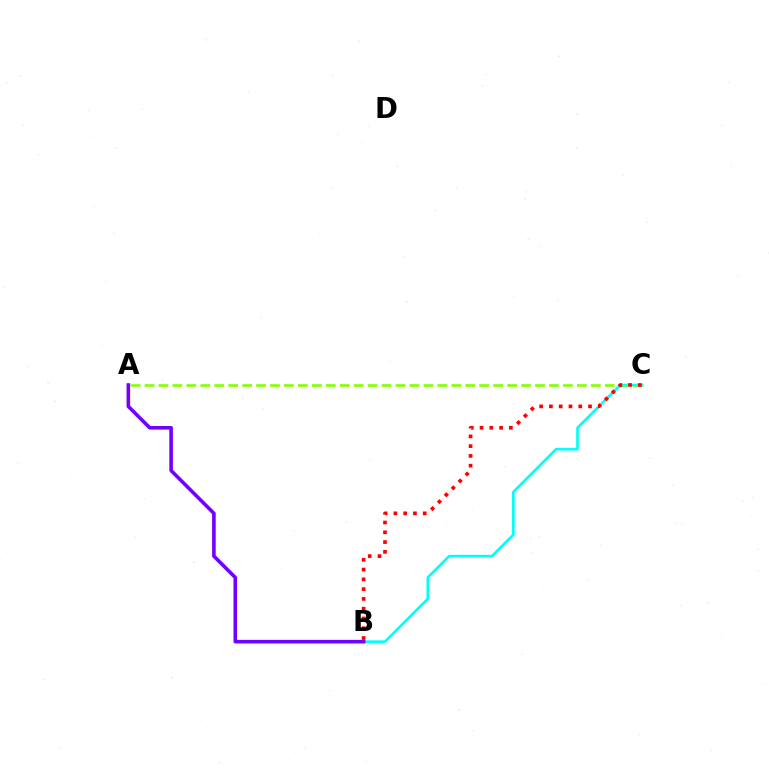{('A', 'C'): [{'color': '#84ff00', 'line_style': 'dashed', 'thickness': 1.89}], ('B', 'C'): [{'color': '#00fff6', 'line_style': 'solid', 'thickness': 1.89}, {'color': '#ff0000', 'line_style': 'dotted', 'thickness': 2.66}], ('A', 'B'): [{'color': '#7200ff', 'line_style': 'solid', 'thickness': 2.58}]}